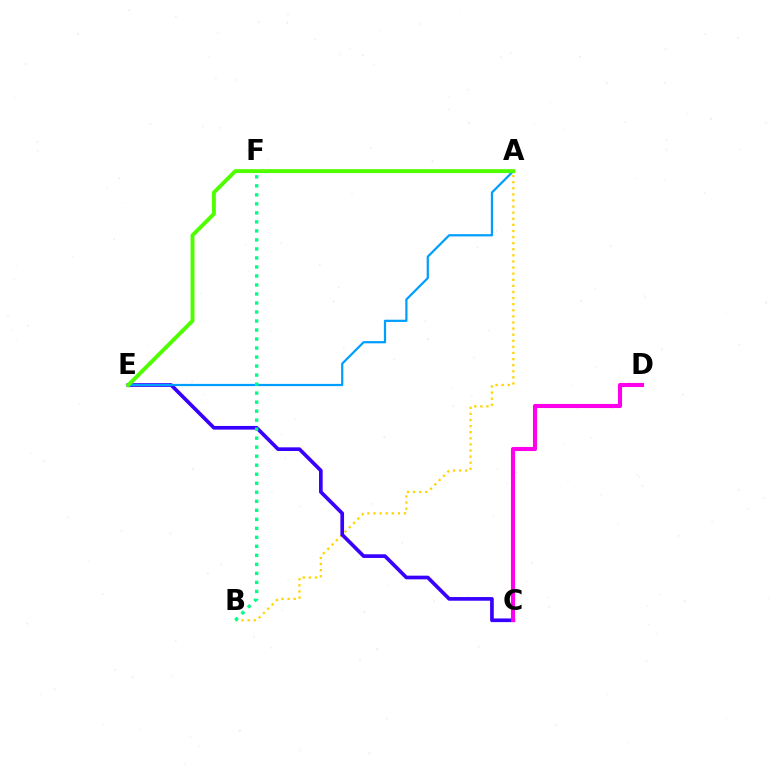{('A', 'B'): [{'color': '#ffd500', 'line_style': 'dotted', 'thickness': 1.66}], ('A', 'F'): [{'color': '#ff0000', 'line_style': 'dotted', 'thickness': 1.5}], ('C', 'E'): [{'color': '#3700ff', 'line_style': 'solid', 'thickness': 2.64}], ('A', 'E'): [{'color': '#009eff', 'line_style': 'solid', 'thickness': 1.61}, {'color': '#4fff00', 'line_style': 'solid', 'thickness': 2.82}], ('C', 'D'): [{'color': '#ff00ed', 'line_style': 'solid', 'thickness': 2.94}], ('B', 'F'): [{'color': '#00ff86', 'line_style': 'dotted', 'thickness': 2.45}]}